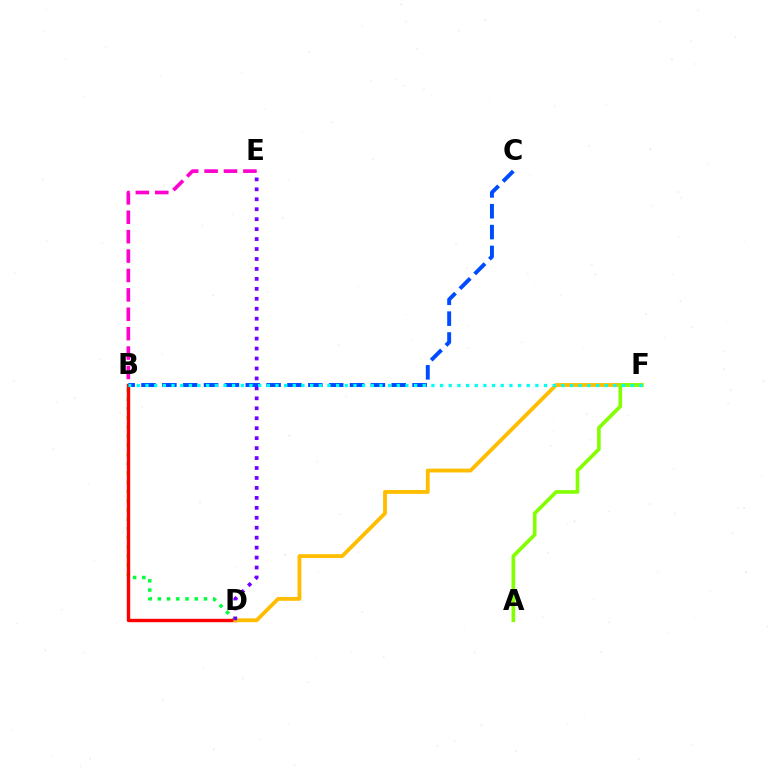{('B', 'D'): [{'color': '#00ff39', 'line_style': 'dotted', 'thickness': 2.51}, {'color': '#ff0000', 'line_style': 'solid', 'thickness': 2.44}], ('D', 'F'): [{'color': '#ffbd00', 'line_style': 'solid', 'thickness': 2.76}], ('B', 'C'): [{'color': '#004bff', 'line_style': 'dashed', 'thickness': 2.83}], ('B', 'E'): [{'color': '#ff00cf', 'line_style': 'dashed', 'thickness': 2.64}], ('A', 'F'): [{'color': '#84ff00', 'line_style': 'solid', 'thickness': 2.63}], ('D', 'E'): [{'color': '#7200ff', 'line_style': 'dotted', 'thickness': 2.7}], ('B', 'F'): [{'color': '#00fff6', 'line_style': 'dotted', 'thickness': 2.35}]}